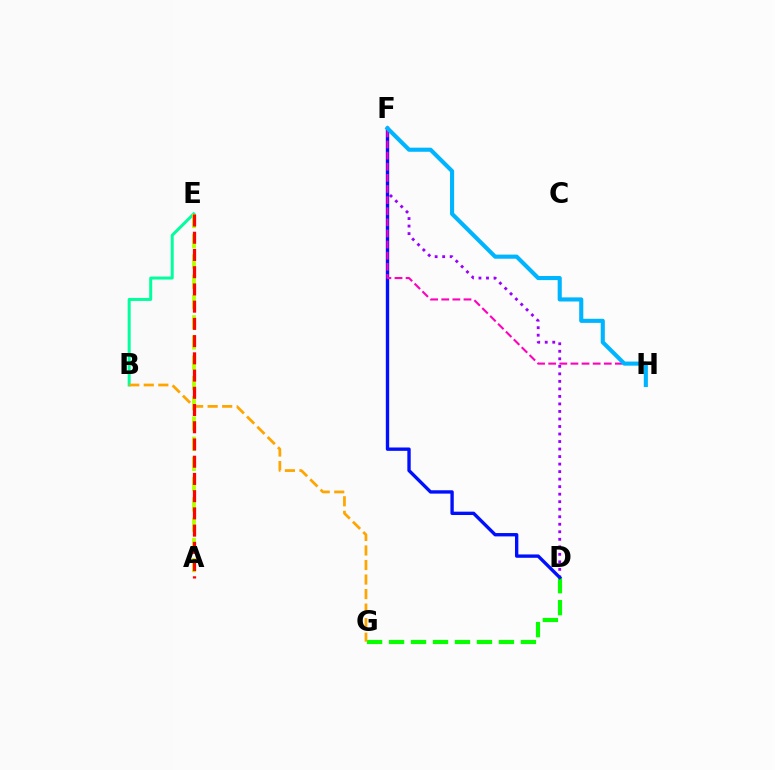{('D', 'F'): [{'color': '#9b00ff', 'line_style': 'dotted', 'thickness': 2.04}, {'color': '#0010ff', 'line_style': 'solid', 'thickness': 2.42}], ('B', 'E'): [{'color': '#00ff9d', 'line_style': 'solid', 'thickness': 2.15}], ('D', 'G'): [{'color': '#08ff00', 'line_style': 'dashed', 'thickness': 2.99}], ('B', 'G'): [{'color': '#ffa500', 'line_style': 'dashed', 'thickness': 1.97}], ('A', 'E'): [{'color': '#b3ff00', 'line_style': 'dashed', 'thickness': 2.75}, {'color': '#ff0000', 'line_style': 'dashed', 'thickness': 2.34}], ('F', 'H'): [{'color': '#ff00bd', 'line_style': 'dashed', 'thickness': 1.51}, {'color': '#00b5ff', 'line_style': 'solid', 'thickness': 2.96}]}